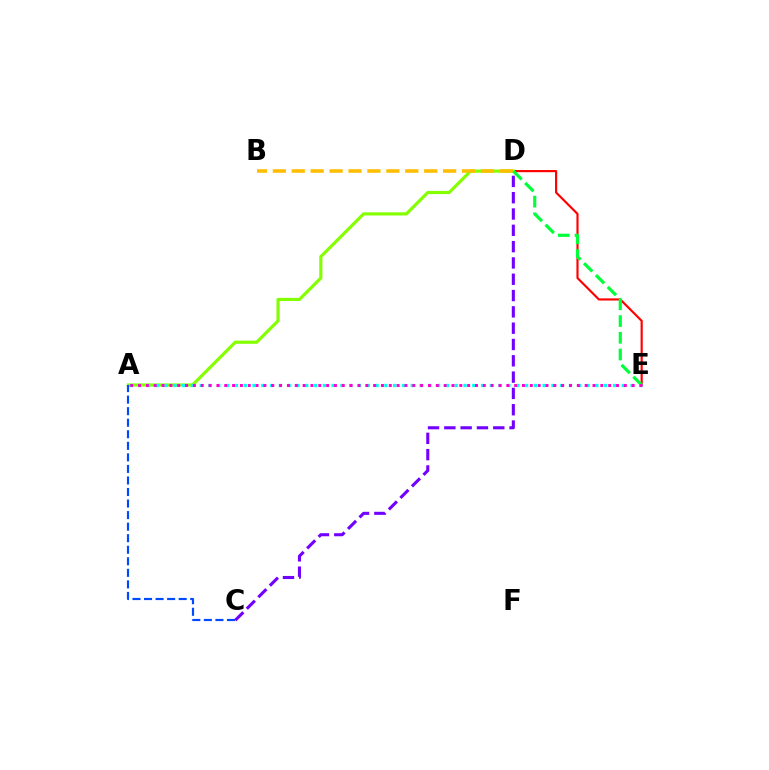{('D', 'E'): [{'color': '#ff0000', 'line_style': 'solid', 'thickness': 1.56}, {'color': '#00ff39', 'line_style': 'dashed', 'thickness': 2.27}], ('A', 'D'): [{'color': '#84ff00', 'line_style': 'solid', 'thickness': 2.28}], ('B', 'D'): [{'color': '#ffbd00', 'line_style': 'dashed', 'thickness': 2.57}], ('A', 'C'): [{'color': '#004bff', 'line_style': 'dashed', 'thickness': 1.57}], ('A', 'E'): [{'color': '#00fff6', 'line_style': 'dotted', 'thickness': 2.39}, {'color': '#ff00cf', 'line_style': 'dotted', 'thickness': 2.13}], ('C', 'D'): [{'color': '#7200ff', 'line_style': 'dashed', 'thickness': 2.22}]}